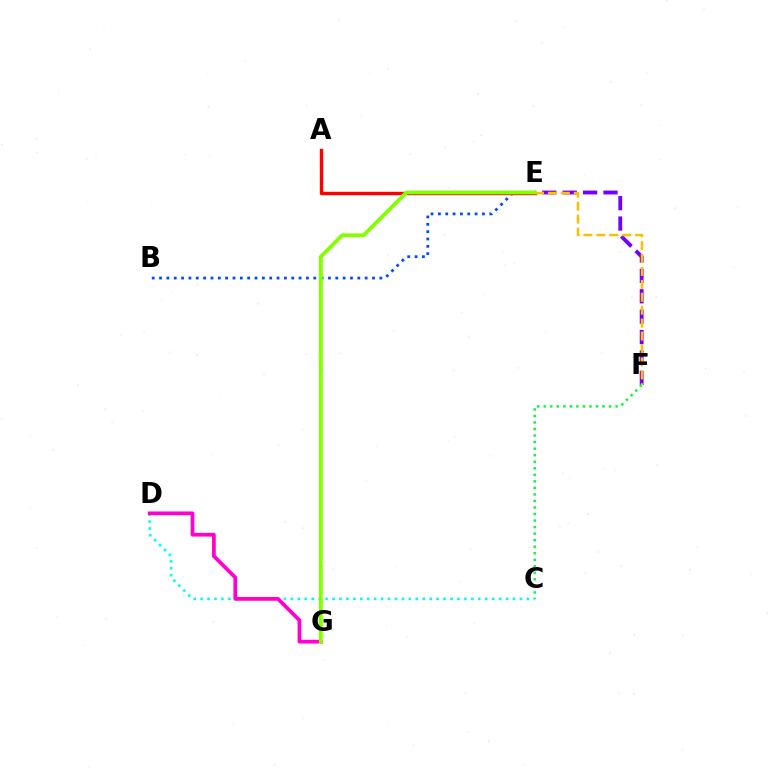{('E', 'F'): [{'color': '#7200ff', 'line_style': 'dashed', 'thickness': 2.77}, {'color': '#ffbd00', 'line_style': 'dashed', 'thickness': 1.76}], ('C', 'D'): [{'color': '#00fff6', 'line_style': 'dotted', 'thickness': 1.89}], ('B', 'E'): [{'color': '#004bff', 'line_style': 'dotted', 'thickness': 2.0}], ('C', 'F'): [{'color': '#00ff39', 'line_style': 'dotted', 'thickness': 1.78}], ('A', 'E'): [{'color': '#ff0000', 'line_style': 'solid', 'thickness': 2.44}], ('D', 'G'): [{'color': '#ff00cf', 'line_style': 'solid', 'thickness': 2.68}], ('E', 'G'): [{'color': '#84ff00', 'line_style': 'solid', 'thickness': 2.73}]}